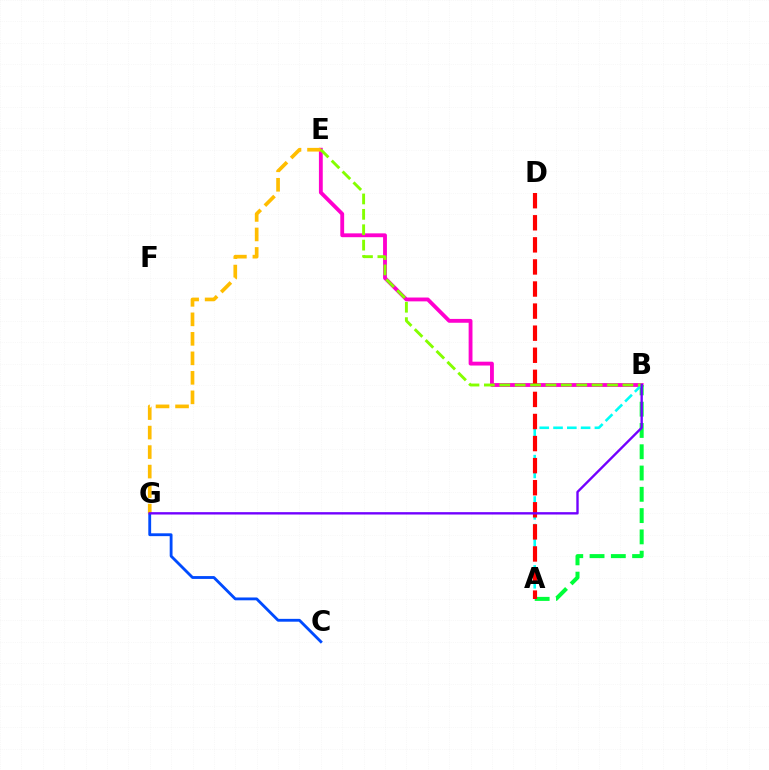{('B', 'E'): [{'color': '#ff00cf', 'line_style': 'solid', 'thickness': 2.77}, {'color': '#84ff00', 'line_style': 'dashed', 'thickness': 2.09}], ('A', 'B'): [{'color': '#00ff39', 'line_style': 'dashed', 'thickness': 2.89}, {'color': '#00fff6', 'line_style': 'dashed', 'thickness': 1.87}], ('C', 'G'): [{'color': '#004bff', 'line_style': 'solid', 'thickness': 2.04}], ('E', 'G'): [{'color': '#ffbd00', 'line_style': 'dashed', 'thickness': 2.65}], ('A', 'D'): [{'color': '#ff0000', 'line_style': 'dashed', 'thickness': 3.0}], ('B', 'G'): [{'color': '#7200ff', 'line_style': 'solid', 'thickness': 1.7}]}